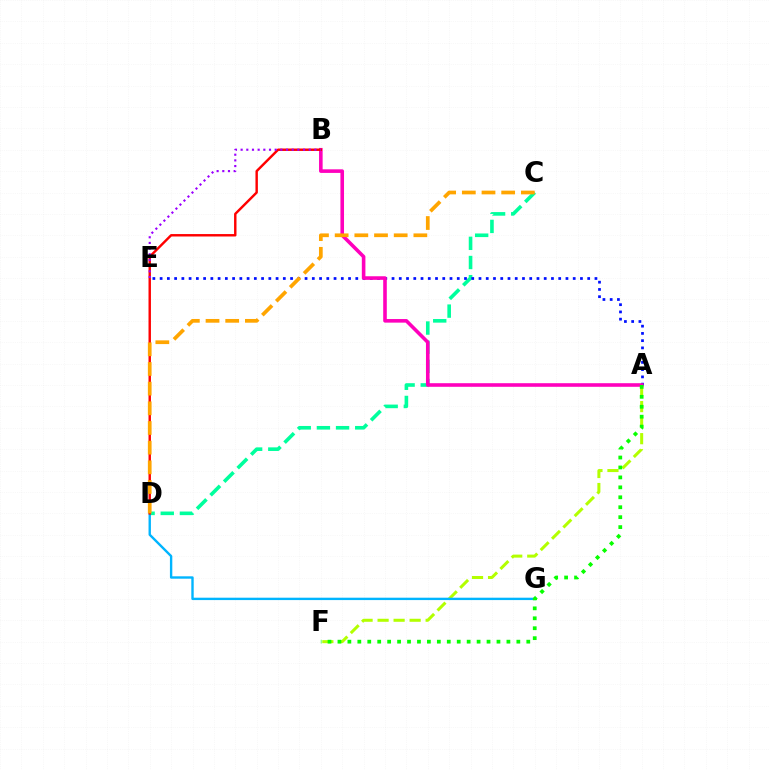{('C', 'D'): [{'color': '#00ff9d', 'line_style': 'dashed', 'thickness': 2.6}, {'color': '#ffa500', 'line_style': 'dashed', 'thickness': 2.67}], ('A', 'E'): [{'color': '#0010ff', 'line_style': 'dotted', 'thickness': 1.97}], ('A', 'F'): [{'color': '#b3ff00', 'line_style': 'dashed', 'thickness': 2.18}, {'color': '#08ff00', 'line_style': 'dotted', 'thickness': 2.7}], ('D', 'G'): [{'color': '#00b5ff', 'line_style': 'solid', 'thickness': 1.72}], ('A', 'B'): [{'color': '#ff00bd', 'line_style': 'solid', 'thickness': 2.59}], ('B', 'D'): [{'color': '#ff0000', 'line_style': 'solid', 'thickness': 1.75}], ('B', 'E'): [{'color': '#9b00ff', 'line_style': 'dotted', 'thickness': 1.54}]}